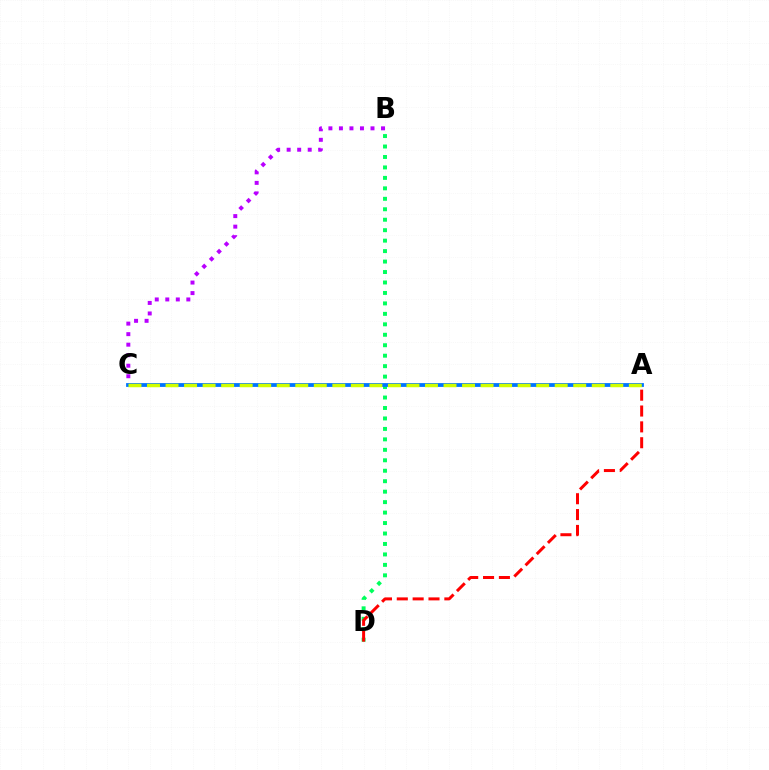{('B', 'C'): [{'color': '#b900ff', 'line_style': 'dotted', 'thickness': 2.86}], ('B', 'D'): [{'color': '#00ff5c', 'line_style': 'dotted', 'thickness': 2.84}], ('A', 'D'): [{'color': '#ff0000', 'line_style': 'dashed', 'thickness': 2.15}], ('A', 'C'): [{'color': '#0074ff', 'line_style': 'solid', 'thickness': 2.74}, {'color': '#d1ff00', 'line_style': 'dashed', 'thickness': 2.52}]}